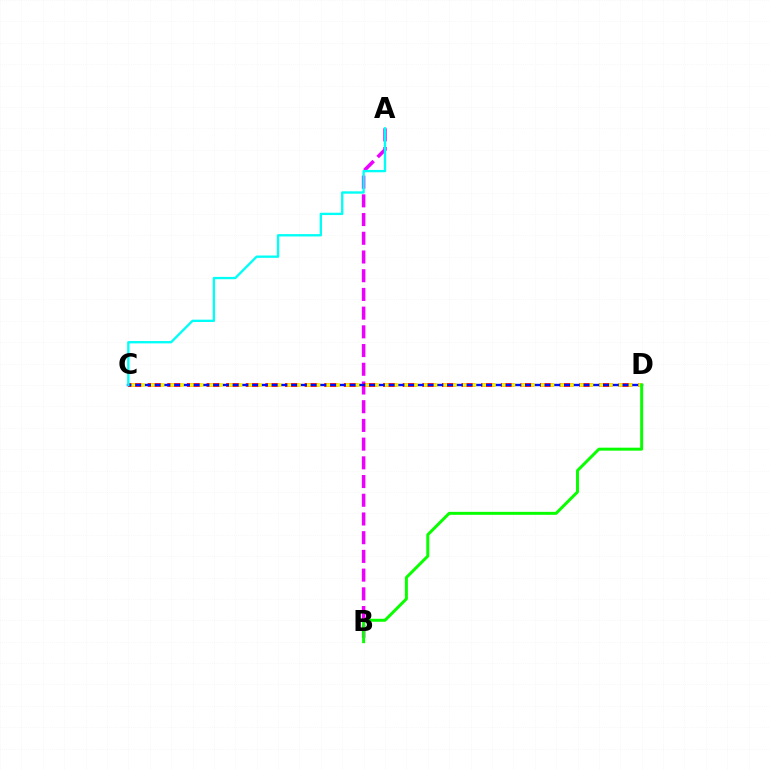{('A', 'B'): [{'color': '#ee00ff', 'line_style': 'dashed', 'thickness': 2.54}], ('C', 'D'): [{'color': '#ff0000', 'line_style': 'dashed', 'thickness': 2.67}, {'color': '#0010ff', 'line_style': 'solid', 'thickness': 1.72}, {'color': '#fcf500', 'line_style': 'dotted', 'thickness': 2.65}], ('A', 'C'): [{'color': '#00fff6', 'line_style': 'solid', 'thickness': 1.68}], ('B', 'D'): [{'color': '#08ff00', 'line_style': 'solid', 'thickness': 2.14}]}